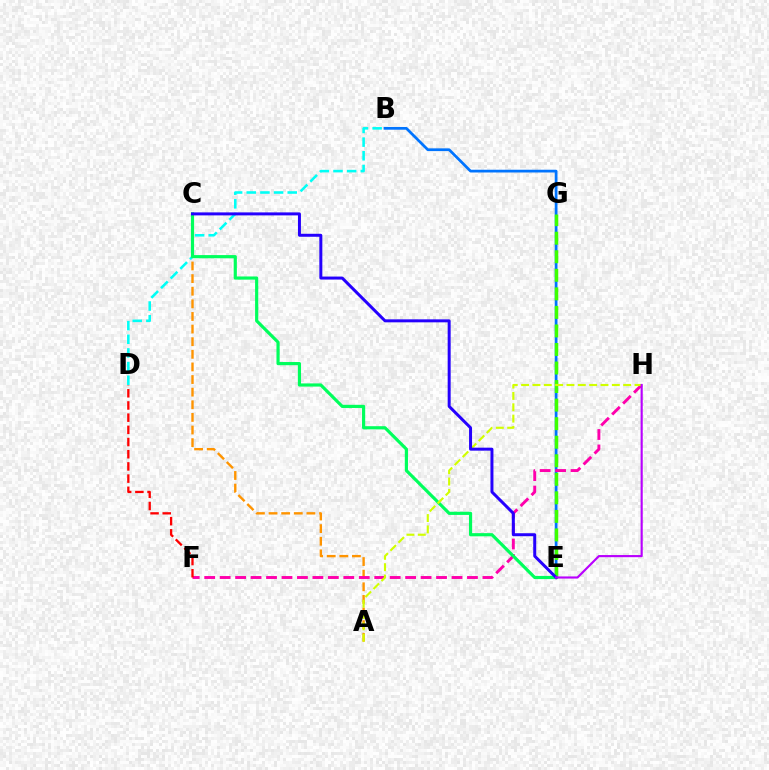{('B', 'D'): [{'color': '#00fff6', 'line_style': 'dashed', 'thickness': 1.85}], ('B', 'E'): [{'color': '#0074ff', 'line_style': 'solid', 'thickness': 1.98}], ('A', 'C'): [{'color': '#ff9400', 'line_style': 'dashed', 'thickness': 1.71}], ('E', 'G'): [{'color': '#3dff00', 'line_style': 'dashed', 'thickness': 2.52}], ('F', 'H'): [{'color': '#ff00ac', 'line_style': 'dashed', 'thickness': 2.1}], ('D', 'F'): [{'color': '#ff0000', 'line_style': 'dashed', 'thickness': 1.66}], ('C', 'E'): [{'color': '#00ff5c', 'line_style': 'solid', 'thickness': 2.28}, {'color': '#2500ff', 'line_style': 'solid', 'thickness': 2.15}], ('A', 'H'): [{'color': '#d1ff00', 'line_style': 'dashed', 'thickness': 1.54}], ('E', 'H'): [{'color': '#b900ff', 'line_style': 'solid', 'thickness': 1.54}]}